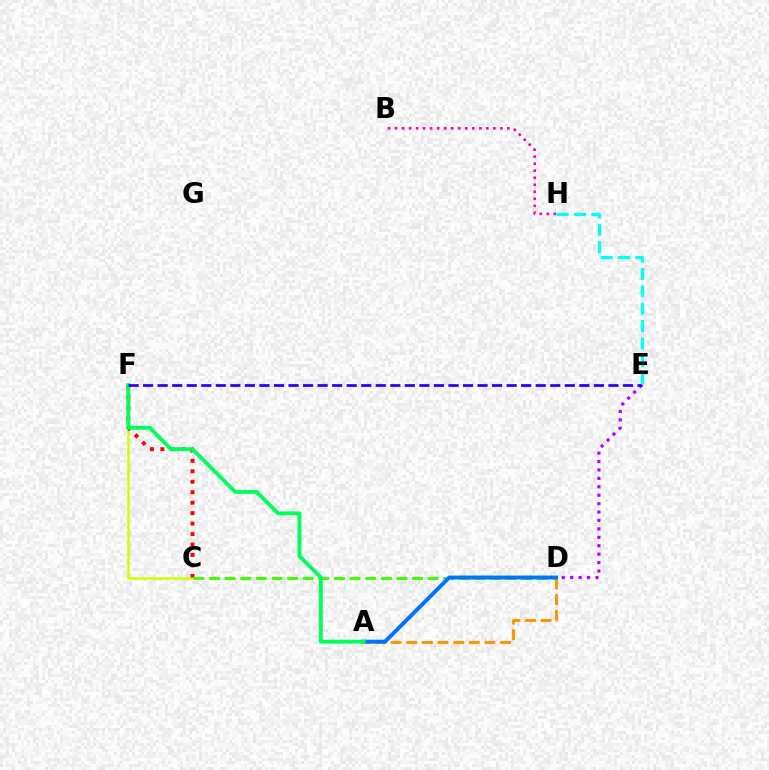{('A', 'D'): [{'color': '#ff9400', 'line_style': 'dashed', 'thickness': 2.12}, {'color': '#0074ff', 'line_style': 'solid', 'thickness': 2.81}], ('D', 'E'): [{'color': '#b900ff', 'line_style': 'dotted', 'thickness': 2.29}], ('C', 'F'): [{'color': '#d1ff00', 'line_style': 'solid', 'thickness': 1.81}, {'color': '#ff0000', 'line_style': 'dotted', 'thickness': 2.84}], ('B', 'H'): [{'color': '#ff00ac', 'line_style': 'dotted', 'thickness': 1.91}], ('C', 'D'): [{'color': '#3dff00', 'line_style': 'dashed', 'thickness': 2.12}], ('A', 'F'): [{'color': '#00ff5c', 'line_style': 'solid', 'thickness': 2.8}], ('E', 'F'): [{'color': '#2500ff', 'line_style': 'dashed', 'thickness': 1.98}], ('E', 'H'): [{'color': '#00fff6', 'line_style': 'dashed', 'thickness': 2.37}]}